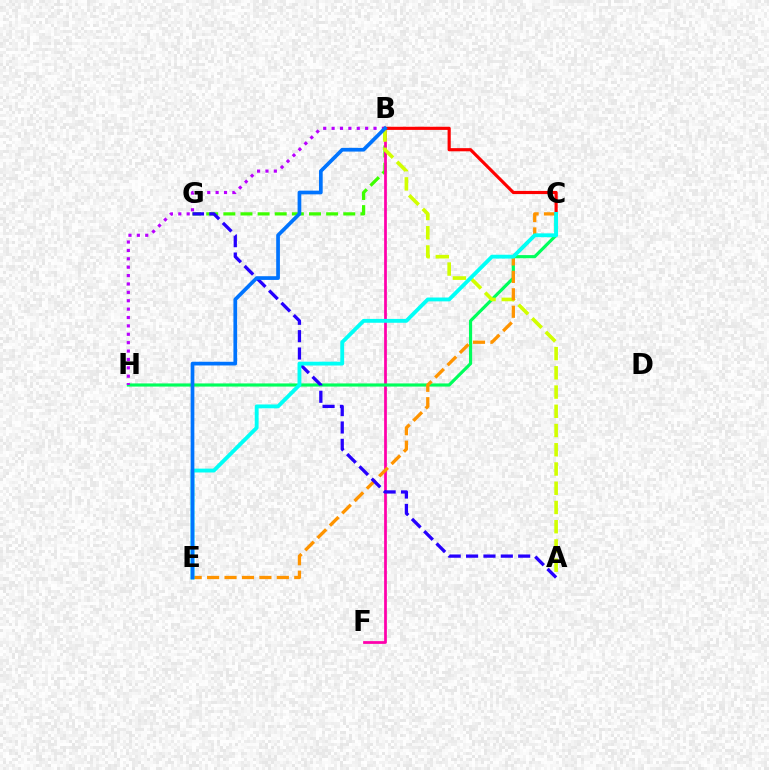{('B', 'G'): [{'color': '#3dff00', 'line_style': 'dashed', 'thickness': 2.33}], ('B', 'F'): [{'color': '#ff00ac', 'line_style': 'solid', 'thickness': 1.97}], ('C', 'H'): [{'color': '#00ff5c', 'line_style': 'solid', 'thickness': 2.27}], ('B', 'H'): [{'color': '#b900ff', 'line_style': 'dotted', 'thickness': 2.28}], ('A', 'B'): [{'color': '#d1ff00', 'line_style': 'dashed', 'thickness': 2.61}], ('C', 'E'): [{'color': '#ff9400', 'line_style': 'dashed', 'thickness': 2.37}, {'color': '#00fff6', 'line_style': 'solid', 'thickness': 2.77}], ('B', 'C'): [{'color': '#ff0000', 'line_style': 'solid', 'thickness': 2.27}], ('A', 'G'): [{'color': '#2500ff', 'line_style': 'dashed', 'thickness': 2.36}], ('B', 'E'): [{'color': '#0074ff', 'line_style': 'solid', 'thickness': 2.67}]}